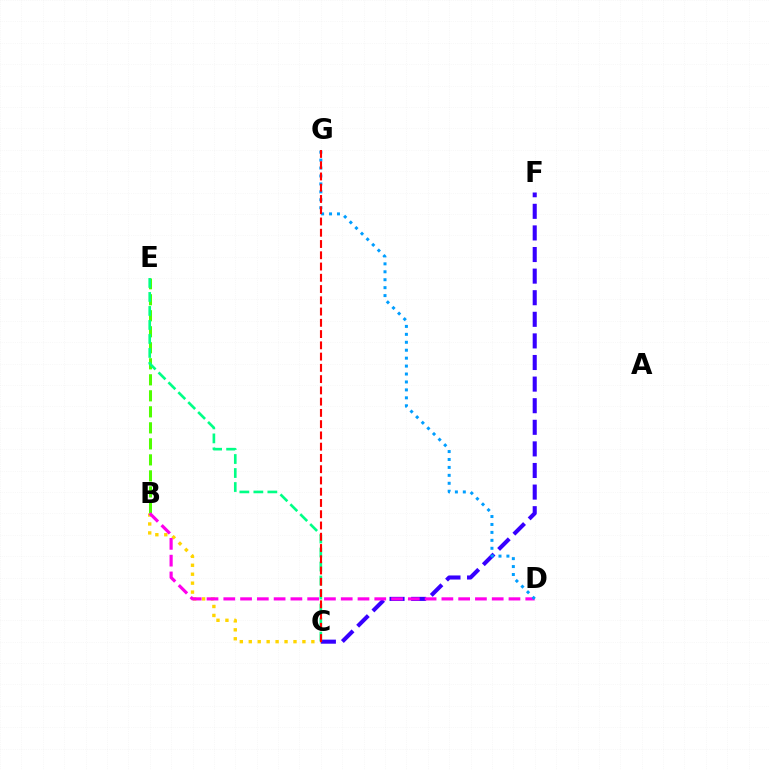{('B', 'C'): [{'color': '#ffd500', 'line_style': 'dotted', 'thickness': 2.43}], ('C', 'F'): [{'color': '#3700ff', 'line_style': 'dashed', 'thickness': 2.93}], ('B', 'E'): [{'color': '#4fff00', 'line_style': 'dashed', 'thickness': 2.18}], ('B', 'D'): [{'color': '#ff00ed', 'line_style': 'dashed', 'thickness': 2.28}], ('D', 'G'): [{'color': '#009eff', 'line_style': 'dotted', 'thickness': 2.16}], ('C', 'E'): [{'color': '#00ff86', 'line_style': 'dashed', 'thickness': 1.9}], ('C', 'G'): [{'color': '#ff0000', 'line_style': 'dashed', 'thickness': 1.53}]}